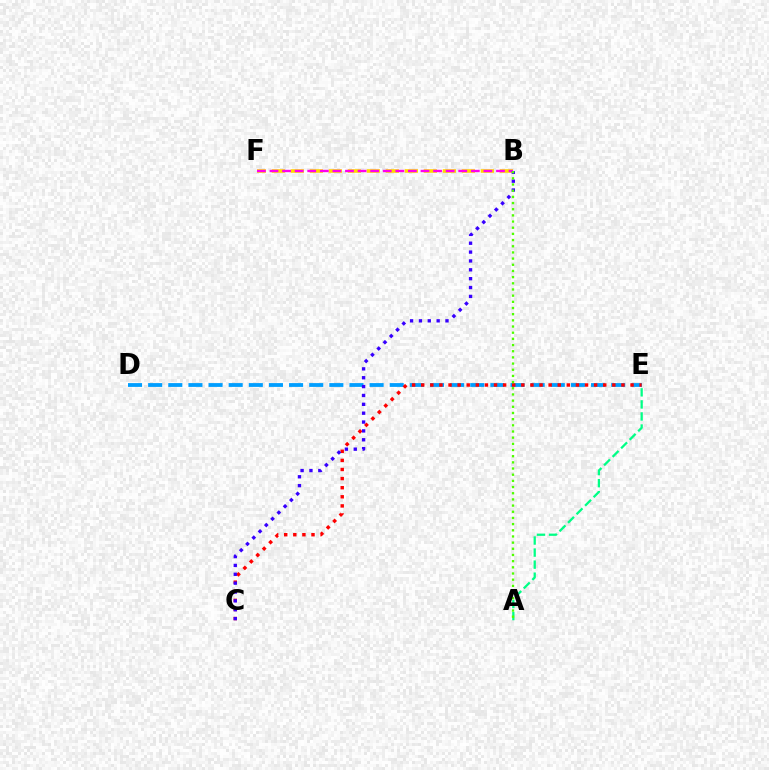{('D', 'E'): [{'color': '#009eff', 'line_style': 'dashed', 'thickness': 2.73}], ('B', 'F'): [{'color': '#ffd500', 'line_style': 'dashed', 'thickness': 2.58}, {'color': '#ff00ed', 'line_style': 'dashed', 'thickness': 1.71}], ('A', 'E'): [{'color': '#00ff86', 'line_style': 'dashed', 'thickness': 1.64}], ('C', 'E'): [{'color': '#ff0000', 'line_style': 'dotted', 'thickness': 2.47}], ('B', 'C'): [{'color': '#3700ff', 'line_style': 'dotted', 'thickness': 2.41}], ('A', 'B'): [{'color': '#4fff00', 'line_style': 'dotted', 'thickness': 1.68}]}